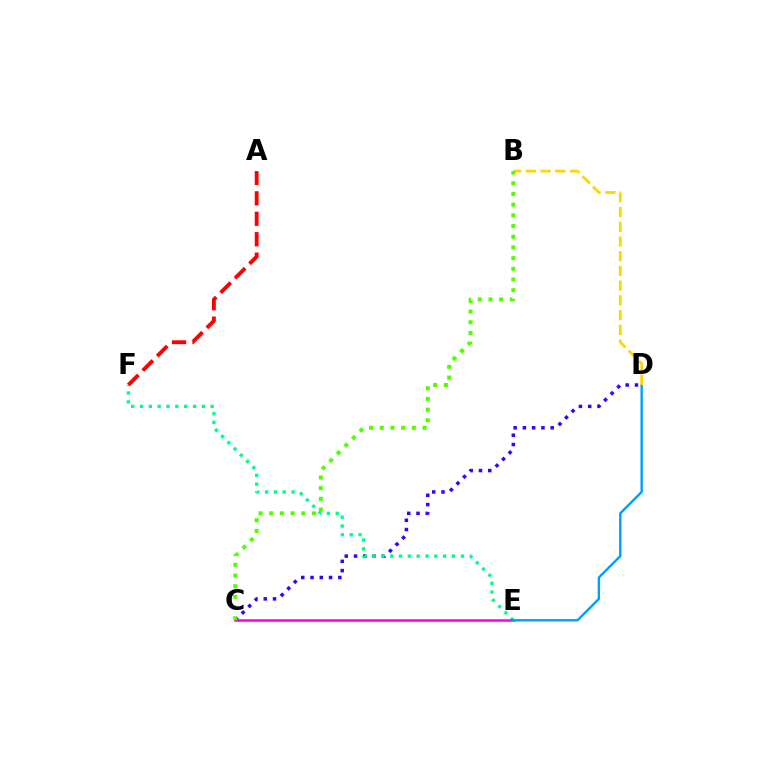{('C', 'D'): [{'color': '#3700ff', 'line_style': 'dotted', 'thickness': 2.52}], ('E', 'F'): [{'color': '#00ff86', 'line_style': 'dotted', 'thickness': 2.4}], ('C', 'E'): [{'color': '#ff00ed', 'line_style': 'solid', 'thickness': 1.85}], ('D', 'E'): [{'color': '#009eff', 'line_style': 'solid', 'thickness': 1.72}], ('B', 'D'): [{'color': '#ffd500', 'line_style': 'dashed', 'thickness': 2.0}], ('B', 'C'): [{'color': '#4fff00', 'line_style': 'dotted', 'thickness': 2.91}], ('A', 'F'): [{'color': '#ff0000', 'line_style': 'dashed', 'thickness': 2.78}]}